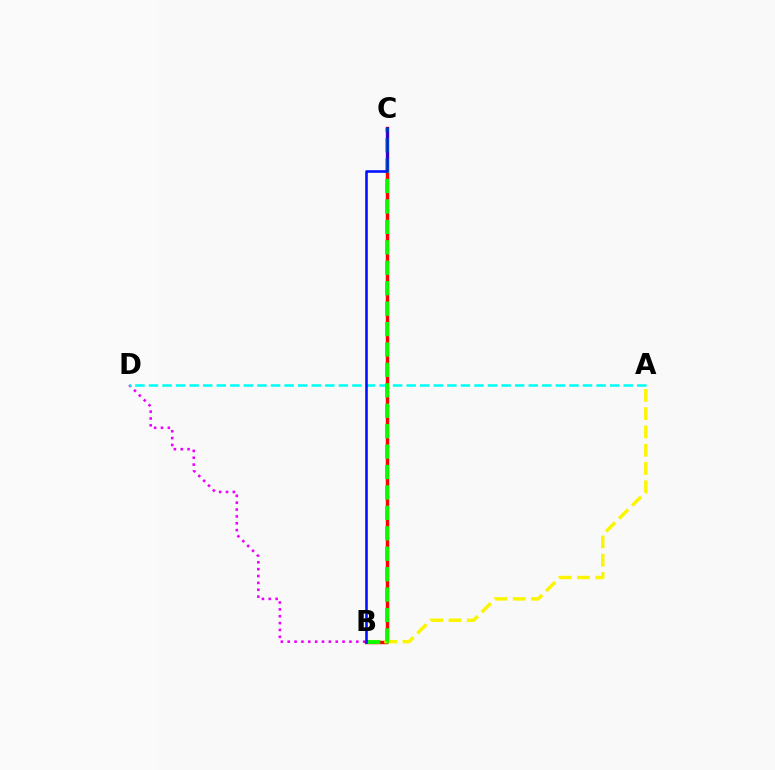{('B', 'D'): [{'color': '#ee00ff', 'line_style': 'dotted', 'thickness': 1.86}], ('A', 'D'): [{'color': '#00fff6', 'line_style': 'dashed', 'thickness': 1.84}], ('B', 'C'): [{'color': '#ff0000', 'line_style': 'solid', 'thickness': 2.49}, {'color': '#08ff00', 'line_style': 'dashed', 'thickness': 2.78}, {'color': '#0010ff', 'line_style': 'solid', 'thickness': 1.86}], ('A', 'B'): [{'color': '#fcf500', 'line_style': 'dashed', 'thickness': 2.48}]}